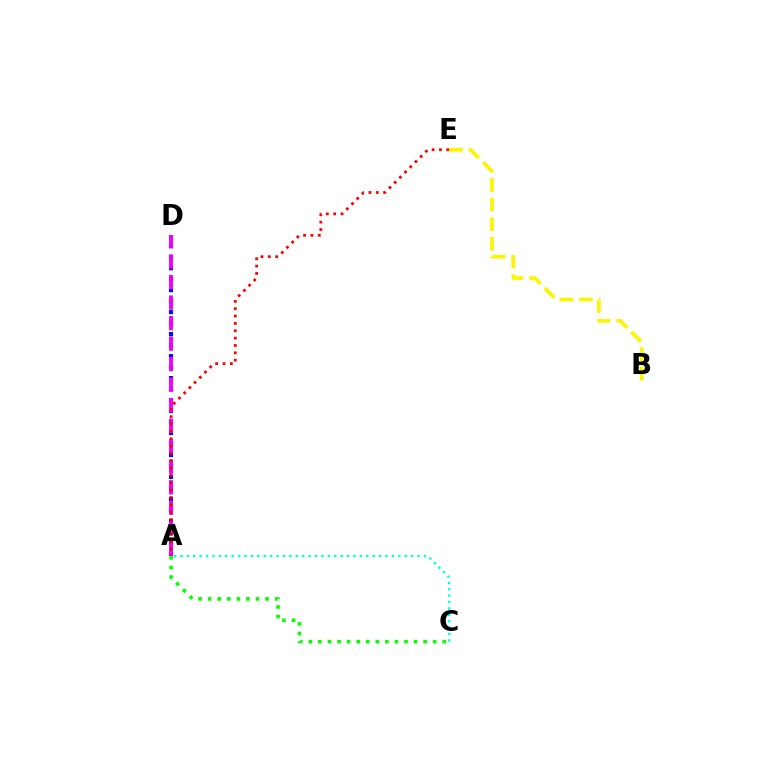{('A', 'D'): [{'color': '#0010ff', 'line_style': 'dotted', 'thickness': 2.99}, {'color': '#ee00ff', 'line_style': 'dashed', 'thickness': 2.79}], ('A', 'E'): [{'color': '#ff0000', 'line_style': 'dotted', 'thickness': 2.0}], ('A', 'C'): [{'color': '#00fff6', 'line_style': 'dotted', 'thickness': 1.74}, {'color': '#08ff00', 'line_style': 'dotted', 'thickness': 2.6}], ('B', 'E'): [{'color': '#fcf500', 'line_style': 'dashed', 'thickness': 2.66}]}